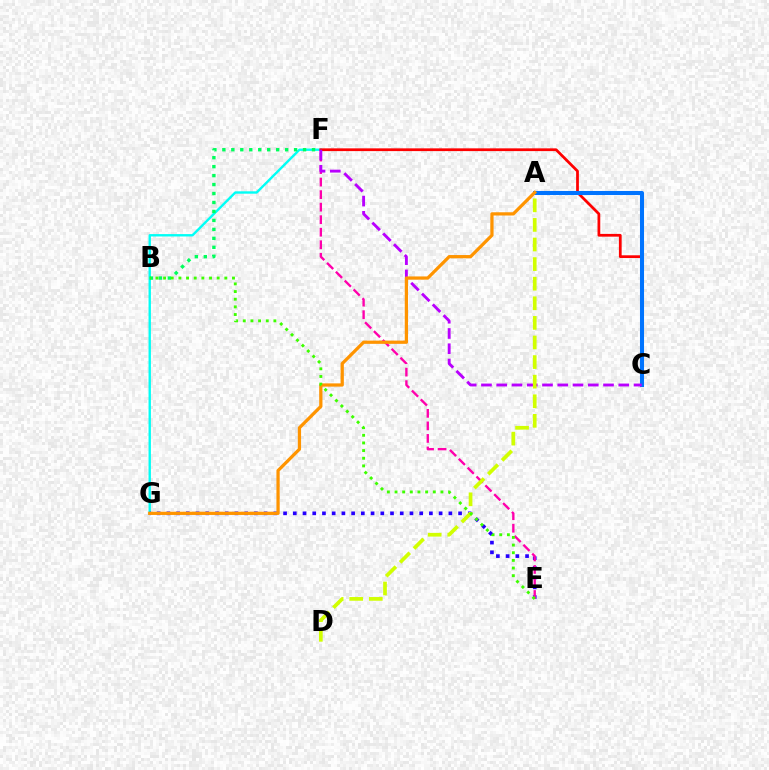{('F', 'G'): [{'color': '#00fff6', 'line_style': 'solid', 'thickness': 1.71}], ('E', 'G'): [{'color': '#2500ff', 'line_style': 'dotted', 'thickness': 2.64}], ('C', 'F'): [{'color': '#ff0000', 'line_style': 'solid', 'thickness': 1.98}, {'color': '#b900ff', 'line_style': 'dashed', 'thickness': 2.07}], ('E', 'F'): [{'color': '#ff00ac', 'line_style': 'dashed', 'thickness': 1.7}], ('A', 'C'): [{'color': '#0074ff', 'line_style': 'solid', 'thickness': 2.92}], ('B', 'F'): [{'color': '#00ff5c', 'line_style': 'dotted', 'thickness': 2.44}], ('A', 'G'): [{'color': '#ff9400', 'line_style': 'solid', 'thickness': 2.34}], ('A', 'D'): [{'color': '#d1ff00', 'line_style': 'dashed', 'thickness': 2.66}], ('B', 'E'): [{'color': '#3dff00', 'line_style': 'dotted', 'thickness': 2.08}]}